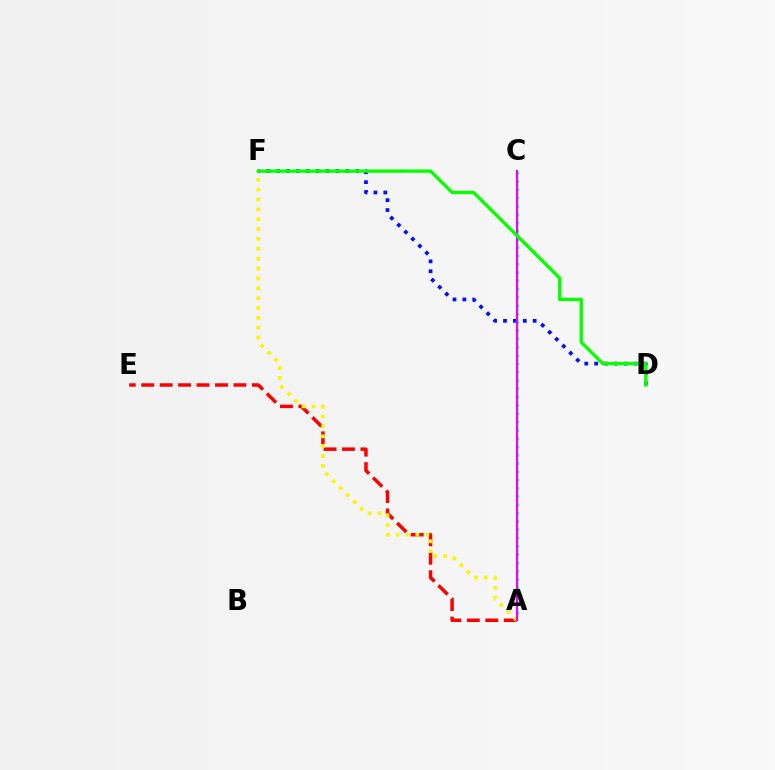{('A', 'E'): [{'color': '#ff0000', 'line_style': 'dashed', 'thickness': 2.51}], ('D', 'F'): [{'color': '#0010ff', 'line_style': 'dotted', 'thickness': 2.69}, {'color': '#08ff00', 'line_style': 'solid', 'thickness': 2.4}], ('A', 'C'): [{'color': '#00fff6', 'line_style': 'dotted', 'thickness': 2.25}, {'color': '#ee00ff', 'line_style': 'solid', 'thickness': 1.54}], ('A', 'F'): [{'color': '#fcf500', 'line_style': 'dotted', 'thickness': 2.68}]}